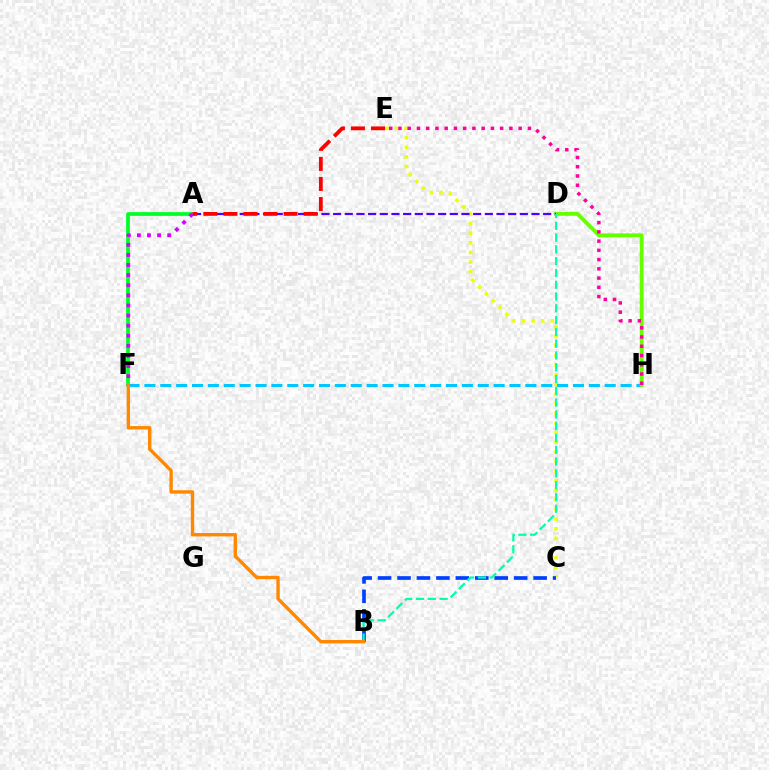{('C', 'E'): [{'color': '#eeff00', 'line_style': 'dotted', 'thickness': 2.61}], ('F', 'H'): [{'color': '#00c7ff', 'line_style': 'dashed', 'thickness': 2.16}], ('B', 'C'): [{'color': '#003fff', 'line_style': 'dashed', 'thickness': 2.64}], ('D', 'H'): [{'color': '#66ff00', 'line_style': 'solid', 'thickness': 2.74}], ('A', 'F'): [{'color': '#00ff27', 'line_style': 'solid', 'thickness': 2.68}, {'color': '#d600ff', 'line_style': 'dotted', 'thickness': 2.74}], ('A', 'D'): [{'color': '#4f00ff', 'line_style': 'dashed', 'thickness': 1.59}], ('A', 'E'): [{'color': '#ff0000', 'line_style': 'dashed', 'thickness': 2.72}], ('B', 'D'): [{'color': '#00ffaf', 'line_style': 'dashed', 'thickness': 1.6}], ('B', 'F'): [{'color': '#ff8800', 'line_style': 'solid', 'thickness': 2.43}], ('E', 'H'): [{'color': '#ff00a0', 'line_style': 'dotted', 'thickness': 2.51}]}